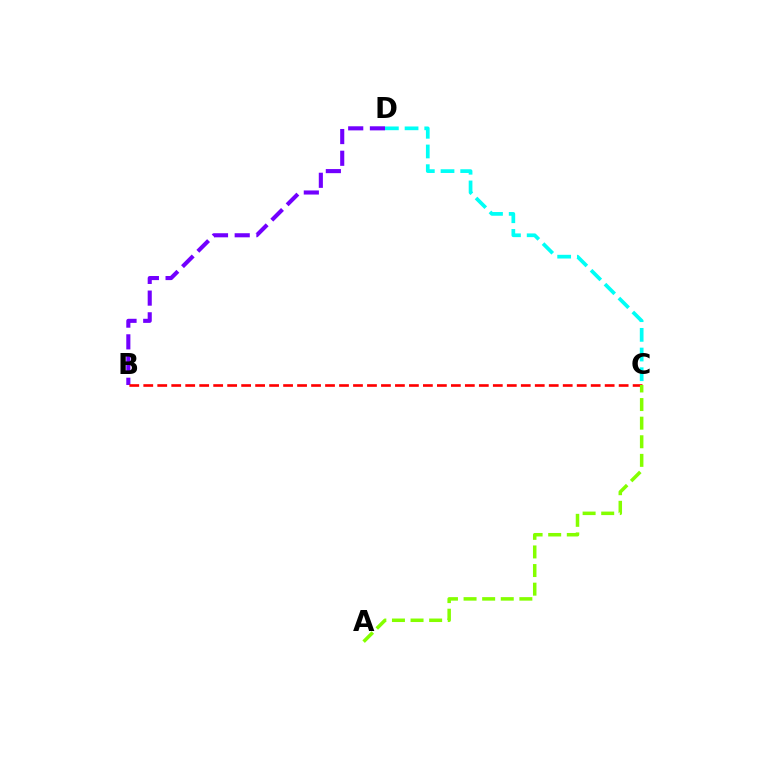{('B', 'D'): [{'color': '#7200ff', 'line_style': 'dashed', 'thickness': 2.95}], ('B', 'C'): [{'color': '#ff0000', 'line_style': 'dashed', 'thickness': 1.9}], ('A', 'C'): [{'color': '#84ff00', 'line_style': 'dashed', 'thickness': 2.53}], ('C', 'D'): [{'color': '#00fff6', 'line_style': 'dashed', 'thickness': 2.67}]}